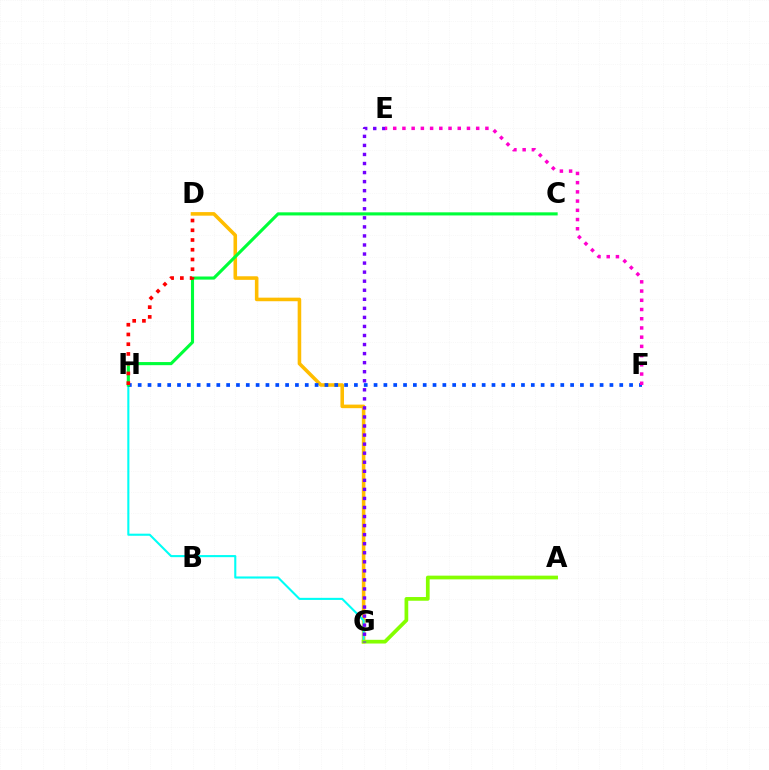{('D', 'G'): [{'color': '#ffbd00', 'line_style': 'solid', 'thickness': 2.57}], ('G', 'H'): [{'color': '#00fff6', 'line_style': 'solid', 'thickness': 1.51}], ('A', 'G'): [{'color': '#84ff00', 'line_style': 'solid', 'thickness': 2.68}], ('F', 'H'): [{'color': '#004bff', 'line_style': 'dotted', 'thickness': 2.67}], ('E', 'G'): [{'color': '#7200ff', 'line_style': 'dotted', 'thickness': 2.46}], ('E', 'F'): [{'color': '#ff00cf', 'line_style': 'dotted', 'thickness': 2.5}], ('C', 'H'): [{'color': '#00ff39', 'line_style': 'solid', 'thickness': 2.24}], ('D', 'H'): [{'color': '#ff0000', 'line_style': 'dotted', 'thickness': 2.65}]}